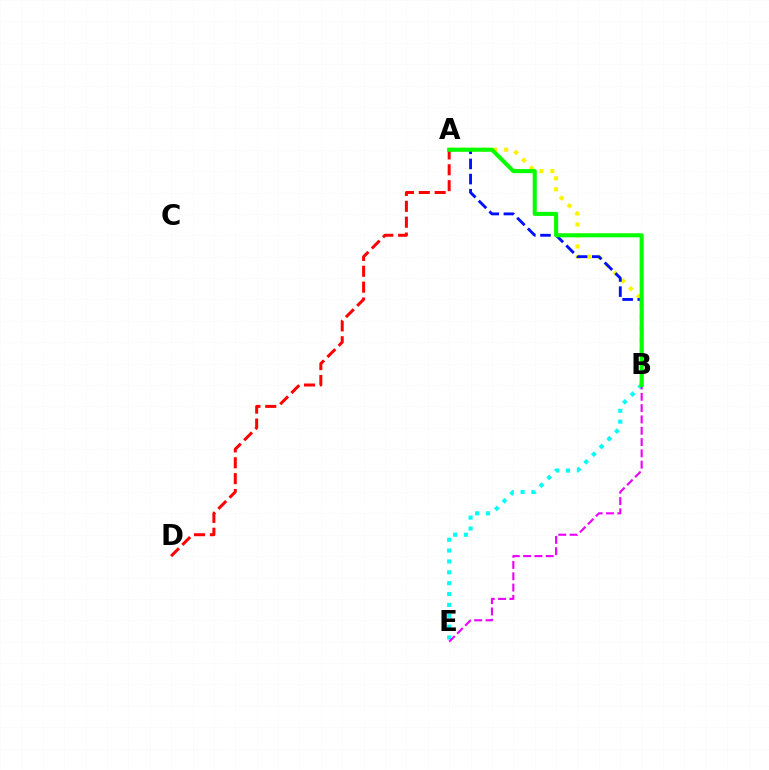{('A', 'B'): [{'color': '#fcf500', 'line_style': 'dotted', 'thickness': 2.99}, {'color': '#0010ff', 'line_style': 'dashed', 'thickness': 2.06}, {'color': '#08ff00', 'line_style': 'solid', 'thickness': 2.94}], ('A', 'D'): [{'color': '#ff0000', 'line_style': 'dashed', 'thickness': 2.16}], ('B', 'E'): [{'color': '#00fff6', 'line_style': 'dotted', 'thickness': 2.95}, {'color': '#ee00ff', 'line_style': 'dashed', 'thickness': 1.54}]}